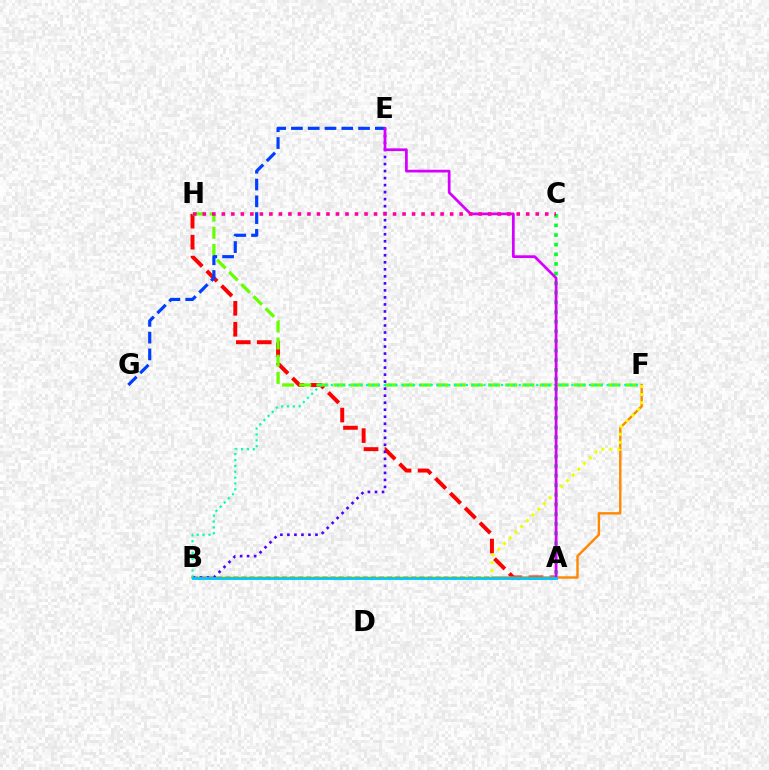{('A', 'H'): [{'color': '#ff0000', 'line_style': 'dashed', 'thickness': 2.85}], ('B', 'F'): [{'color': '#ff8800', 'line_style': 'solid', 'thickness': 1.73}, {'color': '#eeff00', 'line_style': 'dotted', 'thickness': 2.2}, {'color': '#00ffaf', 'line_style': 'dotted', 'thickness': 1.59}], ('B', 'E'): [{'color': '#4f00ff', 'line_style': 'dotted', 'thickness': 1.91}], ('A', 'C'): [{'color': '#00ff27', 'line_style': 'dotted', 'thickness': 2.61}], ('F', 'H'): [{'color': '#66ff00', 'line_style': 'dashed', 'thickness': 2.33}], ('E', 'G'): [{'color': '#003fff', 'line_style': 'dashed', 'thickness': 2.28}], ('A', 'E'): [{'color': '#d600ff', 'line_style': 'solid', 'thickness': 1.97}], ('A', 'B'): [{'color': '#00c7ff', 'line_style': 'solid', 'thickness': 2.07}], ('C', 'H'): [{'color': '#ff00a0', 'line_style': 'dotted', 'thickness': 2.58}]}